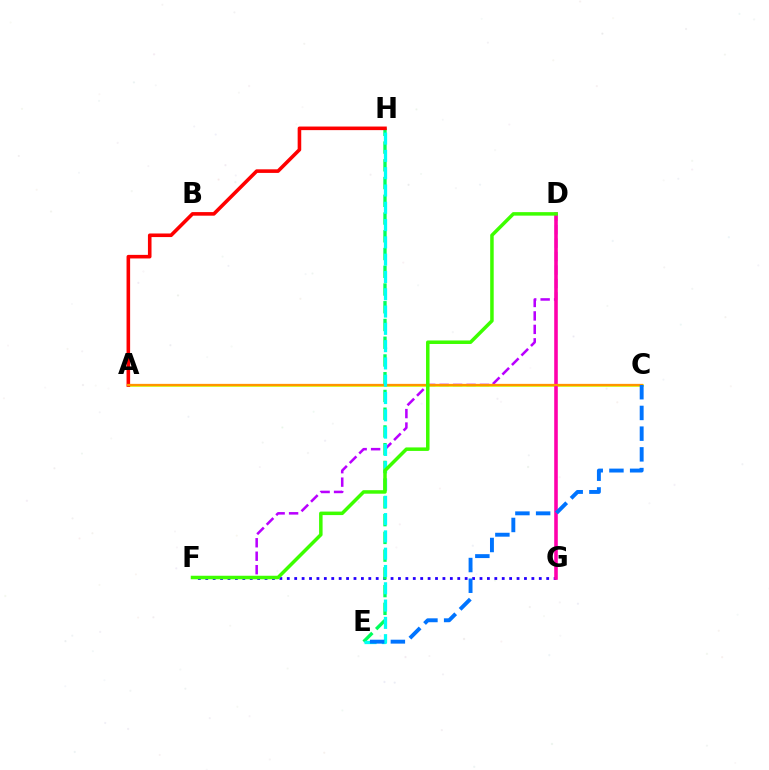{('D', 'F'): [{'color': '#b900ff', 'line_style': 'dashed', 'thickness': 1.83}, {'color': '#3dff00', 'line_style': 'solid', 'thickness': 2.52}], ('A', 'C'): [{'color': '#d1ff00', 'line_style': 'solid', 'thickness': 1.86}, {'color': '#ff9400', 'line_style': 'solid', 'thickness': 1.63}], ('F', 'G'): [{'color': '#2500ff', 'line_style': 'dotted', 'thickness': 2.01}], ('E', 'H'): [{'color': '#00ff5c', 'line_style': 'dashed', 'thickness': 2.41}, {'color': '#00fff6', 'line_style': 'dashed', 'thickness': 2.35}], ('A', 'H'): [{'color': '#ff0000', 'line_style': 'solid', 'thickness': 2.58}], ('D', 'G'): [{'color': '#ff00ac', 'line_style': 'solid', 'thickness': 2.58}], ('C', 'E'): [{'color': '#0074ff', 'line_style': 'dashed', 'thickness': 2.81}]}